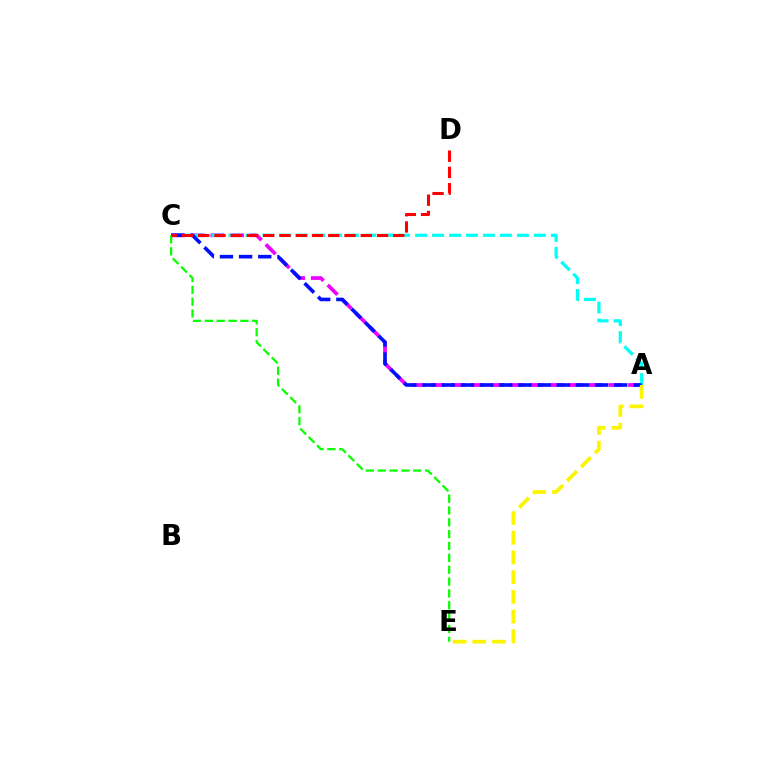{('A', 'C'): [{'color': '#ee00ff', 'line_style': 'dashed', 'thickness': 2.67}, {'color': '#00fff6', 'line_style': 'dashed', 'thickness': 2.31}, {'color': '#0010ff', 'line_style': 'dashed', 'thickness': 2.6}], ('C', 'E'): [{'color': '#08ff00', 'line_style': 'dashed', 'thickness': 1.61}], ('A', 'E'): [{'color': '#fcf500', 'line_style': 'dashed', 'thickness': 2.68}], ('C', 'D'): [{'color': '#ff0000', 'line_style': 'dashed', 'thickness': 2.21}]}